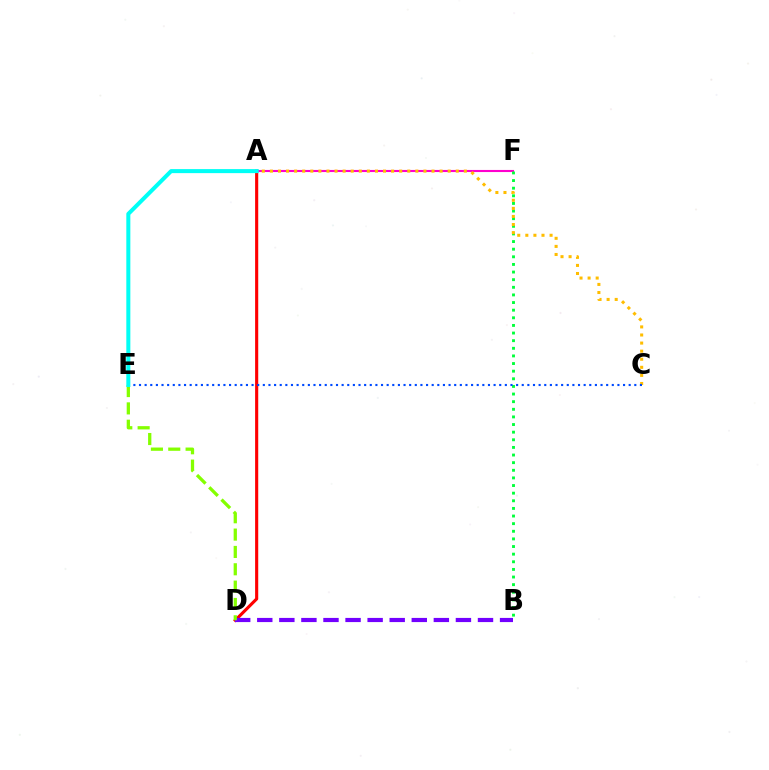{('A', 'D'): [{'color': '#ff0000', 'line_style': 'solid', 'thickness': 2.25}], ('A', 'F'): [{'color': '#ff00cf', 'line_style': 'solid', 'thickness': 1.51}], ('B', 'D'): [{'color': '#7200ff', 'line_style': 'dashed', 'thickness': 3.0}], ('B', 'F'): [{'color': '#00ff39', 'line_style': 'dotted', 'thickness': 2.07}], ('D', 'E'): [{'color': '#84ff00', 'line_style': 'dashed', 'thickness': 2.36}], ('A', 'C'): [{'color': '#ffbd00', 'line_style': 'dotted', 'thickness': 2.2}], ('C', 'E'): [{'color': '#004bff', 'line_style': 'dotted', 'thickness': 1.53}], ('A', 'E'): [{'color': '#00fff6', 'line_style': 'solid', 'thickness': 2.9}]}